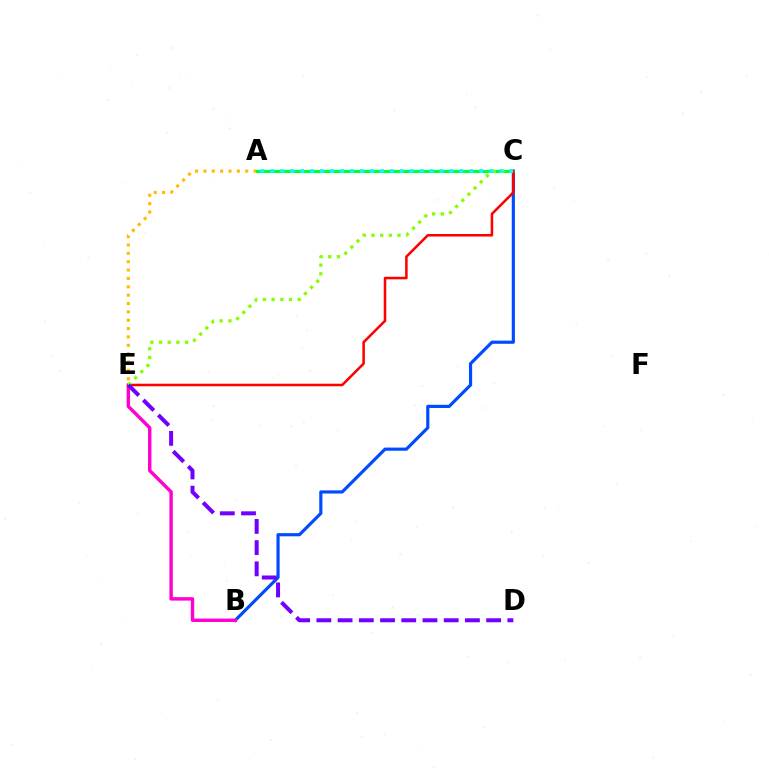{('B', 'C'): [{'color': '#004bff', 'line_style': 'solid', 'thickness': 2.28}], ('B', 'E'): [{'color': '#ff00cf', 'line_style': 'solid', 'thickness': 2.45}], ('A', 'E'): [{'color': '#ffbd00', 'line_style': 'dotted', 'thickness': 2.27}], ('A', 'C'): [{'color': '#00ff39', 'line_style': 'solid', 'thickness': 2.21}, {'color': '#00fff6', 'line_style': 'dotted', 'thickness': 2.7}], ('C', 'E'): [{'color': '#ff0000', 'line_style': 'solid', 'thickness': 1.83}, {'color': '#84ff00', 'line_style': 'dotted', 'thickness': 2.36}], ('D', 'E'): [{'color': '#7200ff', 'line_style': 'dashed', 'thickness': 2.88}]}